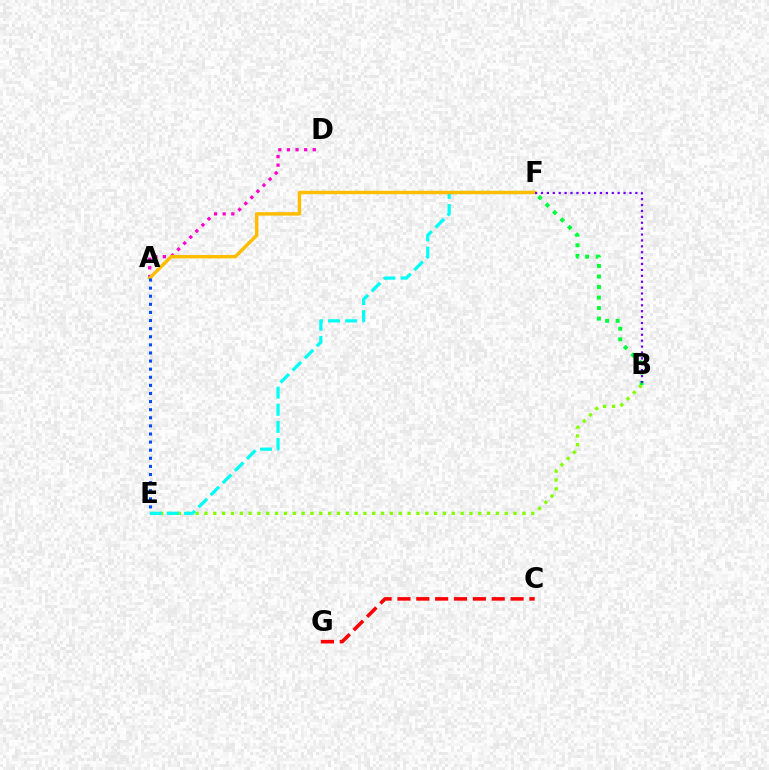{('A', 'D'): [{'color': '#ff00cf', 'line_style': 'dotted', 'thickness': 2.34}], ('B', 'E'): [{'color': '#84ff00', 'line_style': 'dotted', 'thickness': 2.4}], ('E', 'F'): [{'color': '#00fff6', 'line_style': 'dashed', 'thickness': 2.33}], ('B', 'F'): [{'color': '#00ff39', 'line_style': 'dotted', 'thickness': 2.86}, {'color': '#7200ff', 'line_style': 'dotted', 'thickness': 1.6}], ('A', 'F'): [{'color': '#ffbd00', 'line_style': 'solid', 'thickness': 2.49}], ('C', 'G'): [{'color': '#ff0000', 'line_style': 'dashed', 'thickness': 2.56}], ('A', 'E'): [{'color': '#004bff', 'line_style': 'dotted', 'thickness': 2.2}]}